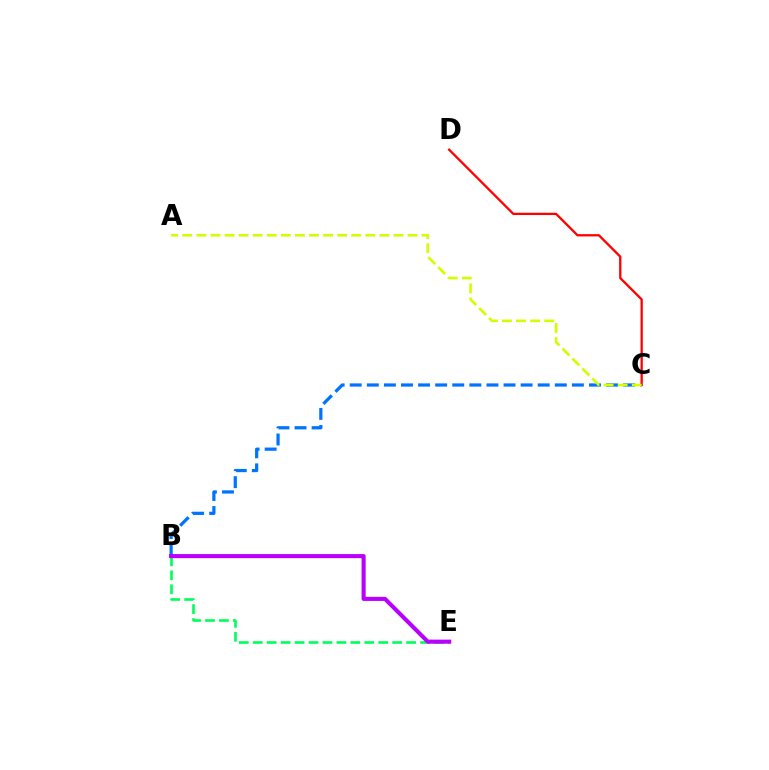{('B', 'E'): [{'color': '#00ff5c', 'line_style': 'dashed', 'thickness': 1.89}, {'color': '#b900ff', 'line_style': 'solid', 'thickness': 2.95}], ('B', 'C'): [{'color': '#0074ff', 'line_style': 'dashed', 'thickness': 2.32}], ('C', 'D'): [{'color': '#ff0000', 'line_style': 'solid', 'thickness': 1.65}], ('A', 'C'): [{'color': '#d1ff00', 'line_style': 'dashed', 'thickness': 1.91}]}